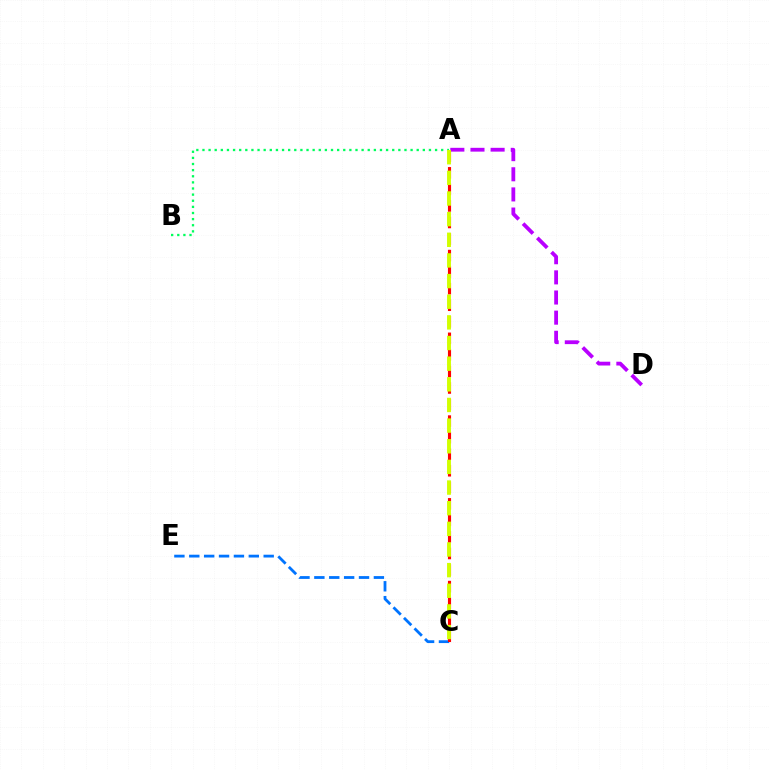{('A', 'B'): [{'color': '#00ff5c', 'line_style': 'dotted', 'thickness': 1.66}], ('A', 'D'): [{'color': '#b900ff', 'line_style': 'dashed', 'thickness': 2.74}], ('C', 'E'): [{'color': '#0074ff', 'line_style': 'dashed', 'thickness': 2.02}], ('A', 'C'): [{'color': '#ff0000', 'line_style': 'dashed', 'thickness': 2.25}, {'color': '#d1ff00', 'line_style': 'dashed', 'thickness': 2.8}]}